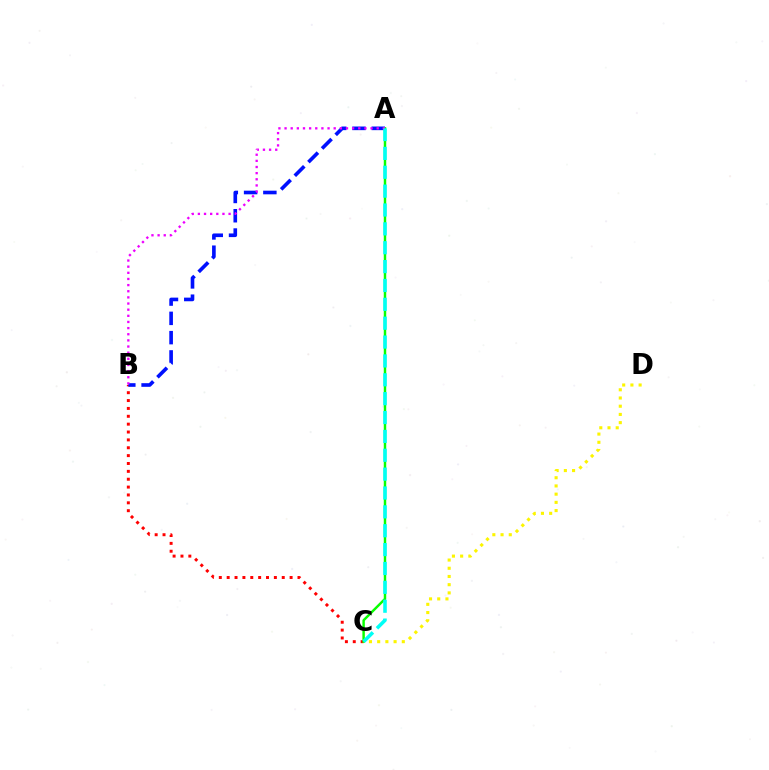{('B', 'C'): [{'color': '#ff0000', 'line_style': 'dotted', 'thickness': 2.14}], ('A', 'B'): [{'color': '#0010ff', 'line_style': 'dashed', 'thickness': 2.62}, {'color': '#ee00ff', 'line_style': 'dotted', 'thickness': 1.67}], ('A', 'C'): [{'color': '#08ff00', 'line_style': 'solid', 'thickness': 1.76}, {'color': '#00fff6', 'line_style': 'dashed', 'thickness': 2.56}], ('C', 'D'): [{'color': '#fcf500', 'line_style': 'dotted', 'thickness': 2.23}]}